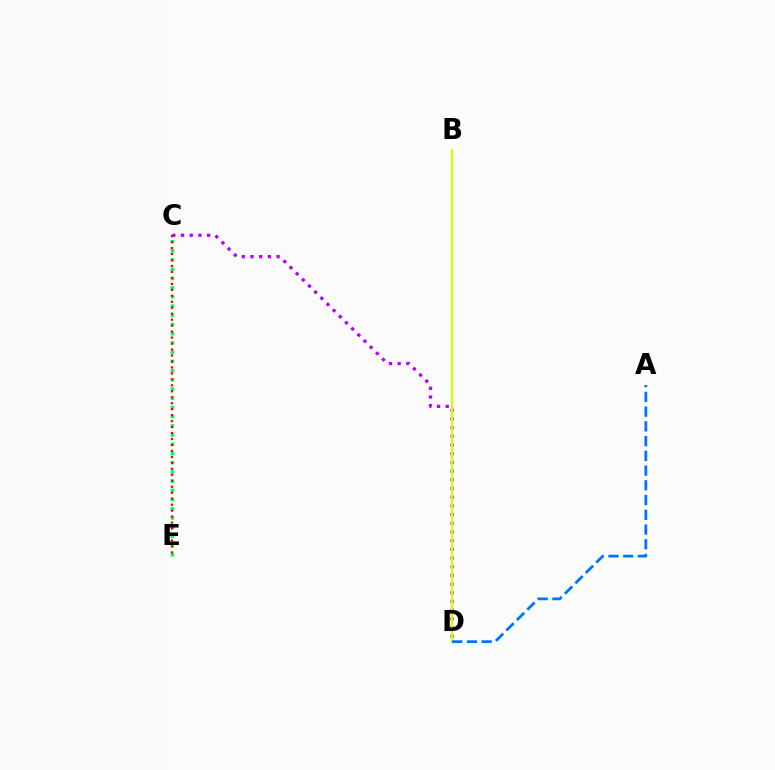{('C', 'E'): [{'color': '#00ff5c', 'line_style': 'dotted', 'thickness': 2.5}, {'color': '#ff0000', 'line_style': 'dotted', 'thickness': 1.62}], ('C', 'D'): [{'color': '#b900ff', 'line_style': 'dotted', 'thickness': 2.36}], ('B', 'D'): [{'color': '#d1ff00', 'line_style': 'solid', 'thickness': 1.64}], ('A', 'D'): [{'color': '#0074ff', 'line_style': 'dashed', 'thickness': 2.0}]}